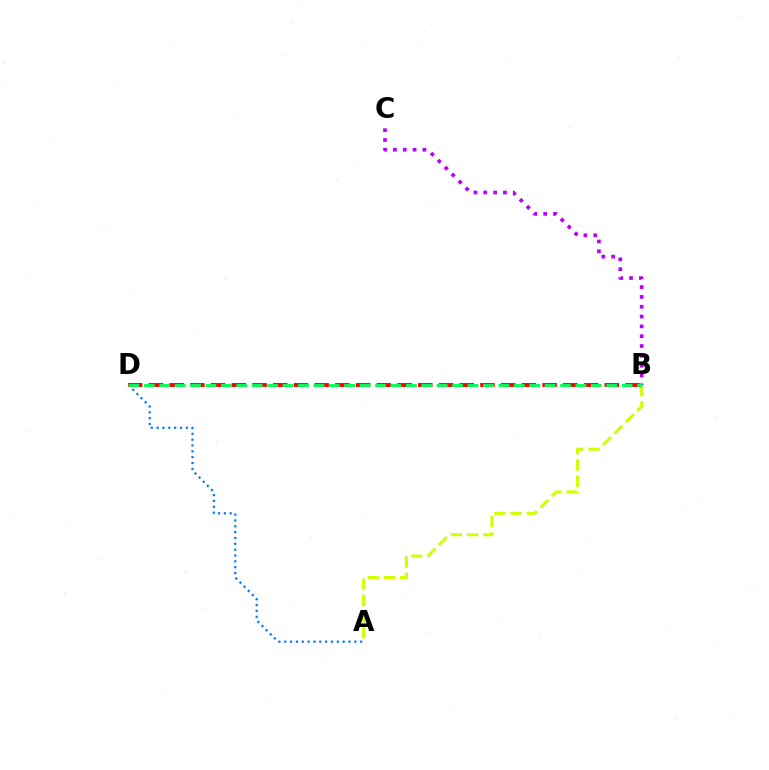{('A', 'D'): [{'color': '#0074ff', 'line_style': 'dotted', 'thickness': 1.59}], ('A', 'B'): [{'color': '#d1ff00', 'line_style': 'dashed', 'thickness': 2.2}], ('B', 'D'): [{'color': '#ff0000', 'line_style': 'dashed', 'thickness': 2.81}, {'color': '#00ff5c', 'line_style': 'dashed', 'thickness': 2.09}], ('B', 'C'): [{'color': '#b900ff', 'line_style': 'dotted', 'thickness': 2.67}]}